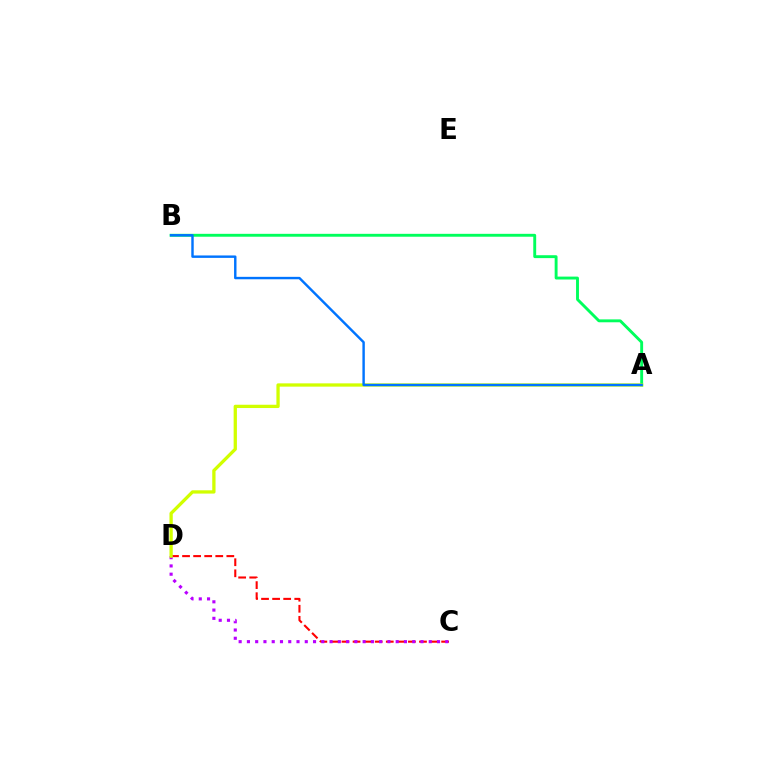{('A', 'B'): [{'color': '#00ff5c', 'line_style': 'solid', 'thickness': 2.09}, {'color': '#0074ff', 'line_style': 'solid', 'thickness': 1.75}], ('C', 'D'): [{'color': '#ff0000', 'line_style': 'dashed', 'thickness': 1.5}, {'color': '#b900ff', 'line_style': 'dotted', 'thickness': 2.25}], ('A', 'D'): [{'color': '#d1ff00', 'line_style': 'solid', 'thickness': 2.37}]}